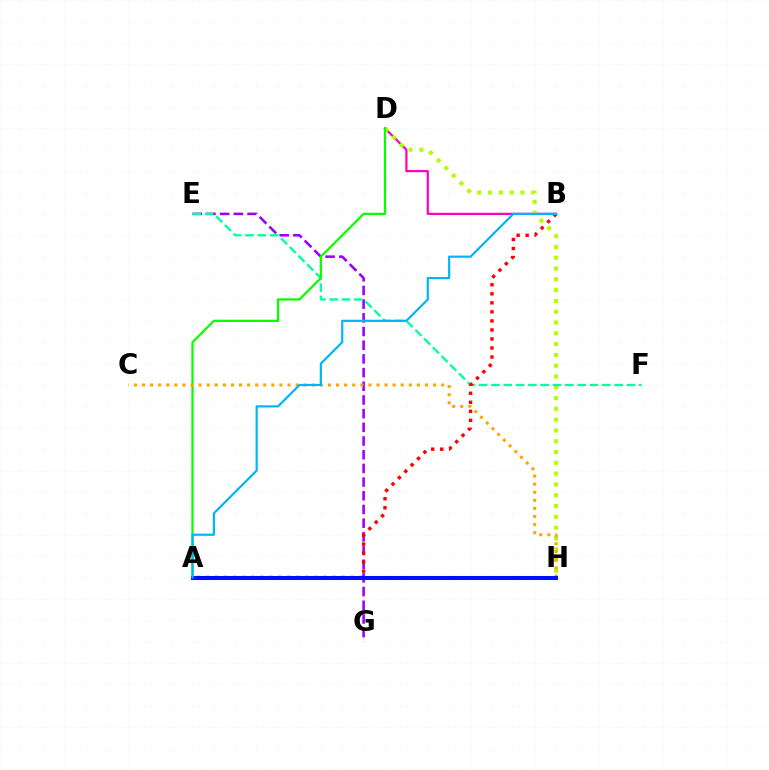{('E', 'G'): [{'color': '#9b00ff', 'line_style': 'dashed', 'thickness': 1.86}], ('B', 'D'): [{'color': '#ff00bd', 'line_style': 'solid', 'thickness': 1.58}], ('D', 'H'): [{'color': '#b3ff00', 'line_style': 'dotted', 'thickness': 2.93}], ('E', 'F'): [{'color': '#00ff9d', 'line_style': 'dashed', 'thickness': 1.67}], ('A', 'B'): [{'color': '#ff0000', 'line_style': 'dotted', 'thickness': 2.45}, {'color': '#00b5ff', 'line_style': 'solid', 'thickness': 1.58}], ('A', 'D'): [{'color': '#08ff00', 'line_style': 'solid', 'thickness': 1.61}], ('C', 'H'): [{'color': '#ffa500', 'line_style': 'dotted', 'thickness': 2.2}], ('A', 'H'): [{'color': '#0010ff', 'line_style': 'solid', 'thickness': 2.92}]}